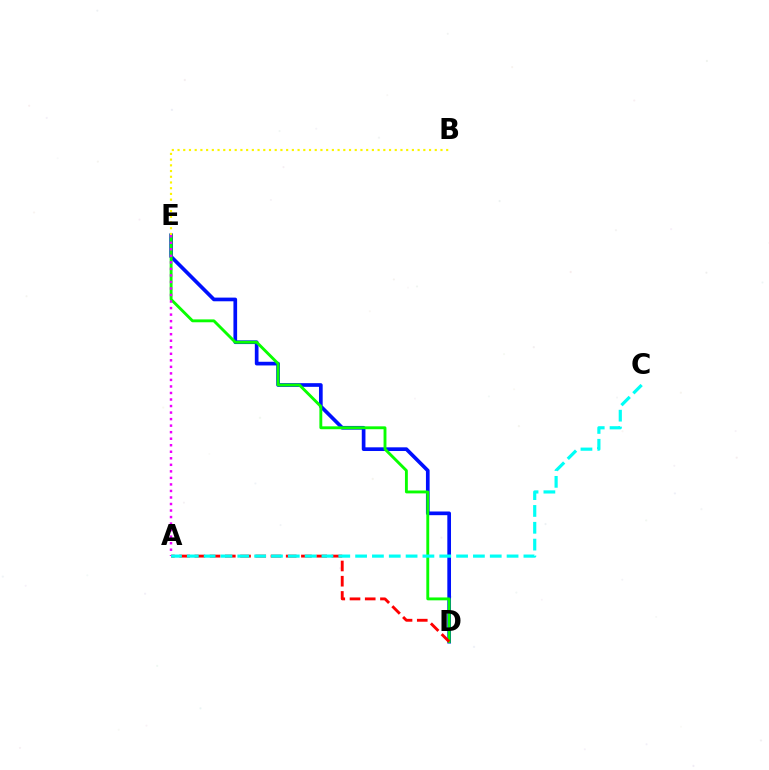{('D', 'E'): [{'color': '#0010ff', 'line_style': 'solid', 'thickness': 2.65}, {'color': '#08ff00', 'line_style': 'solid', 'thickness': 2.07}], ('B', 'E'): [{'color': '#fcf500', 'line_style': 'dotted', 'thickness': 1.55}], ('A', 'D'): [{'color': '#ff0000', 'line_style': 'dashed', 'thickness': 2.07}], ('A', 'E'): [{'color': '#ee00ff', 'line_style': 'dotted', 'thickness': 1.77}], ('A', 'C'): [{'color': '#00fff6', 'line_style': 'dashed', 'thickness': 2.29}]}